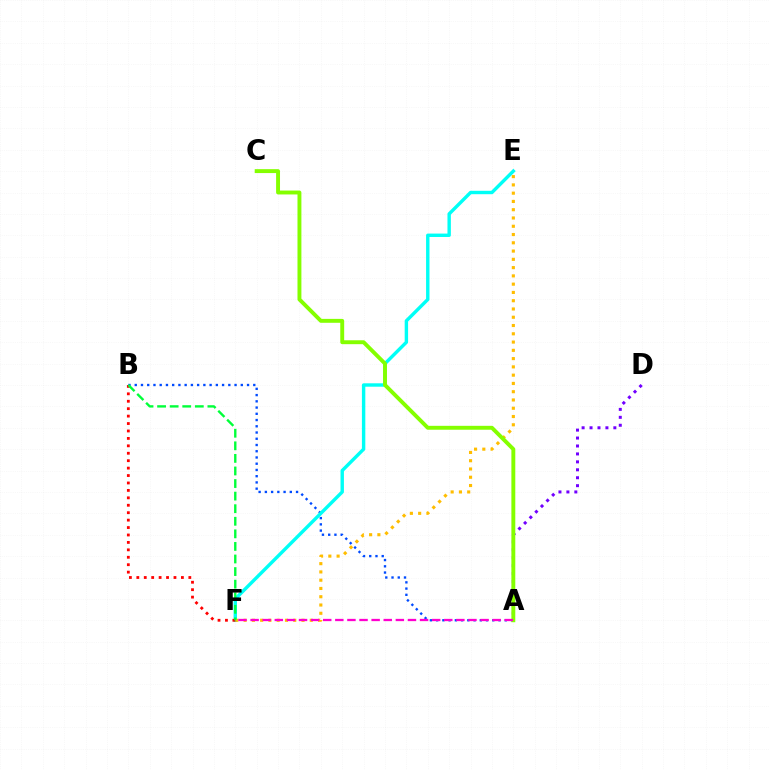{('A', 'B'): [{'color': '#004bff', 'line_style': 'dotted', 'thickness': 1.69}], ('E', 'F'): [{'color': '#00fff6', 'line_style': 'solid', 'thickness': 2.45}, {'color': '#ffbd00', 'line_style': 'dotted', 'thickness': 2.25}], ('A', 'D'): [{'color': '#7200ff', 'line_style': 'dotted', 'thickness': 2.16}], ('A', 'C'): [{'color': '#84ff00', 'line_style': 'solid', 'thickness': 2.81}], ('A', 'F'): [{'color': '#ff00cf', 'line_style': 'dashed', 'thickness': 1.64}], ('B', 'F'): [{'color': '#ff0000', 'line_style': 'dotted', 'thickness': 2.02}, {'color': '#00ff39', 'line_style': 'dashed', 'thickness': 1.71}]}